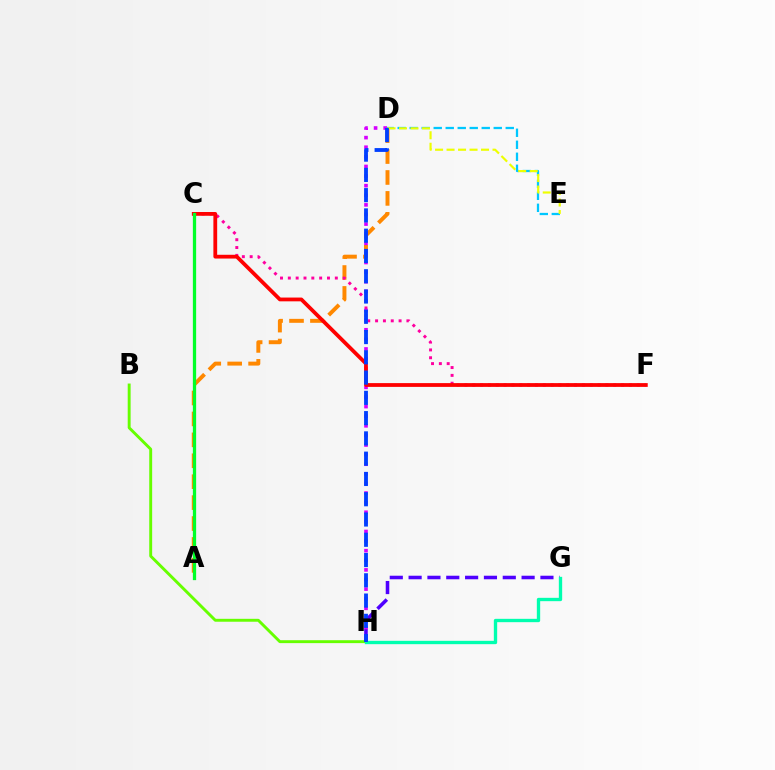{('G', 'H'): [{'color': '#4f00ff', 'line_style': 'dashed', 'thickness': 2.56}, {'color': '#00ffaf', 'line_style': 'solid', 'thickness': 2.41}], ('A', 'D'): [{'color': '#ff8800', 'line_style': 'dashed', 'thickness': 2.84}], ('D', 'E'): [{'color': '#00c7ff', 'line_style': 'dashed', 'thickness': 1.63}, {'color': '#eeff00', 'line_style': 'dashed', 'thickness': 1.56}], ('C', 'F'): [{'color': '#ff00a0', 'line_style': 'dotted', 'thickness': 2.13}, {'color': '#ff0000', 'line_style': 'solid', 'thickness': 2.72}], ('D', 'H'): [{'color': '#d600ff', 'line_style': 'dotted', 'thickness': 2.61}, {'color': '#003fff', 'line_style': 'dashed', 'thickness': 2.75}], ('B', 'H'): [{'color': '#66ff00', 'line_style': 'solid', 'thickness': 2.1}], ('A', 'C'): [{'color': '#00ff27', 'line_style': 'solid', 'thickness': 2.35}]}